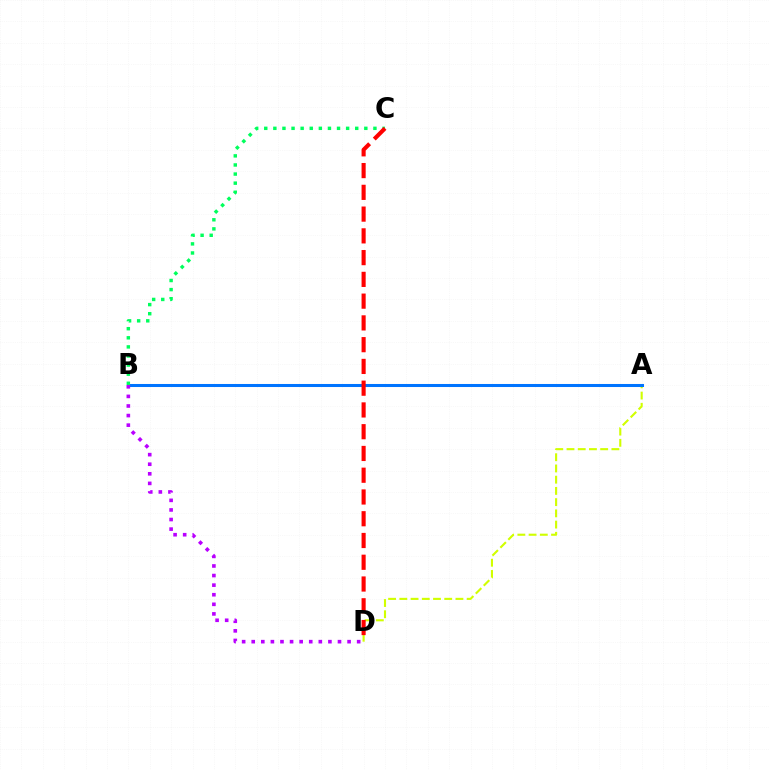{('A', 'D'): [{'color': '#d1ff00', 'line_style': 'dashed', 'thickness': 1.52}], ('A', 'B'): [{'color': '#0074ff', 'line_style': 'solid', 'thickness': 2.19}], ('B', 'C'): [{'color': '#00ff5c', 'line_style': 'dotted', 'thickness': 2.47}], ('B', 'D'): [{'color': '#b900ff', 'line_style': 'dotted', 'thickness': 2.6}], ('C', 'D'): [{'color': '#ff0000', 'line_style': 'dashed', 'thickness': 2.96}]}